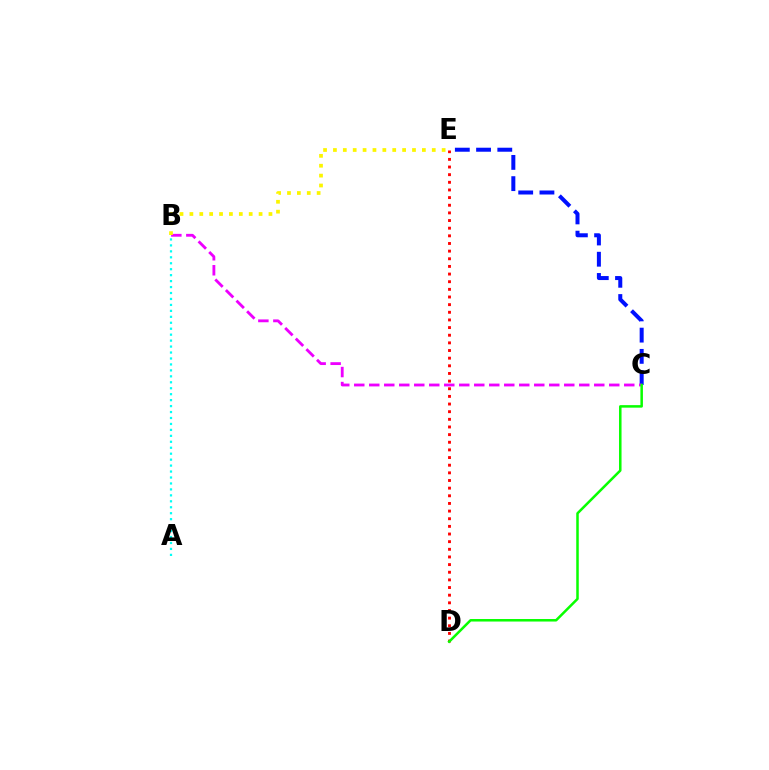{('C', 'E'): [{'color': '#0010ff', 'line_style': 'dashed', 'thickness': 2.88}], ('B', 'C'): [{'color': '#ee00ff', 'line_style': 'dashed', 'thickness': 2.04}], ('A', 'B'): [{'color': '#00fff6', 'line_style': 'dotted', 'thickness': 1.62}], ('B', 'E'): [{'color': '#fcf500', 'line_style': 'dotted', 'thickness': 2.69}], ('D', 'E'): [{'color': '#ff0000', 'line_style': 'dotted', 'thickness': 2.08}], ('C', 'D'): [{'color': '#08ff00', 'line_style': 'solid', 'thickness': 1.81}]}